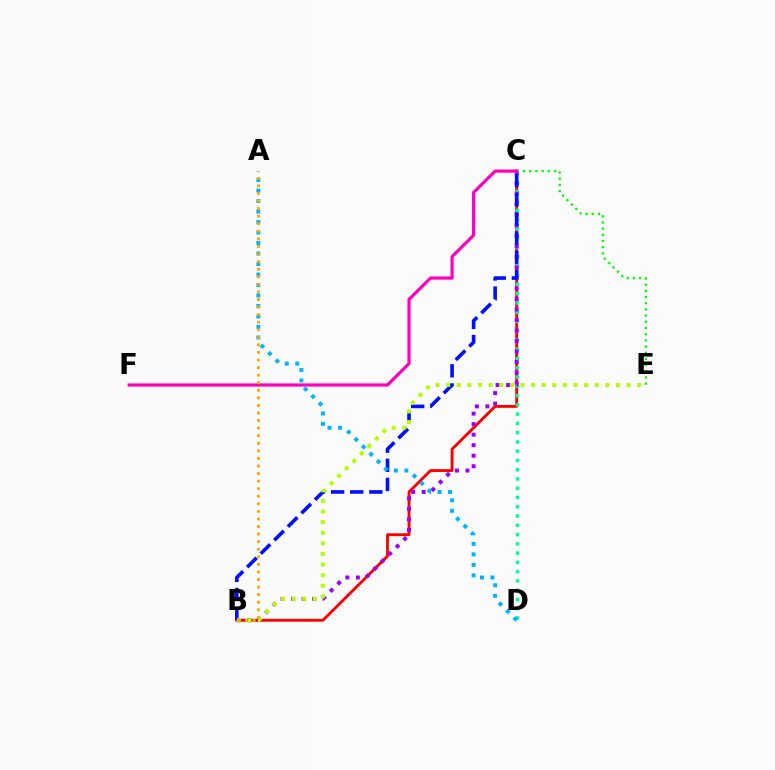{('B', 'C'): [{'color': '#ff0000', 'line_style': 'solid', 'thickness': 2.06}, {'color': '#9b00ff', 'line_style': 'dotted', 'thickness': 2.86}, {'color': '#0010ff', 'line_style': 'dashed', 'thickness': 2.6}], ('C', 'D'): [{'color': '#00ff9d', 'line_style': 'dotted', 'thickness': 2.52}], ('B', 'E'): [{'color': '#b3ff00', 'line_style': 'dotted', 'thickness': 2.88}], ('A', 'D'): [{'color': '#00b5ff', 'line_style': 'dotted', 'thickness': 2.85}], ('C', 'E'): [{'color': '#08ff00', 'line_style': 'dotted', 'thickness': 1.68}], ('C', 'F'): [{'color': '#ff00bd', 'line_style': 'solid', 'thickness': 2.29}], ('A', 'B'): [{'color': '#ffa500', 'line_style': 'dotted', 'thickness': 2.06}]}